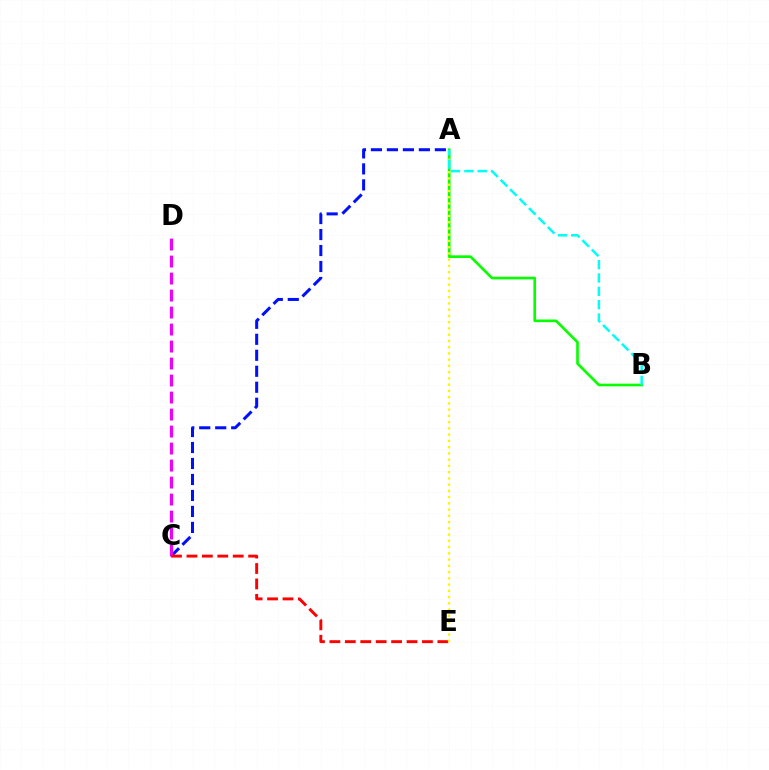{('A', 'C'): [{'color': '#0010ff', 'line_style': 'dashed', 'thickness': 2.17}], ('C', 'D'): [{'color': '#ee00ff', 'line_style': 'dashed', 'thickness': 2.31}], ('C', 'E'): [{'color': '#ff0000', 'line_style': 'dashed', 'thickness': 2.1}], ('A', 'B'): [{'color': '#08ff00', 'line_style': 'solid', 'thickness': 1.91}, {'color': '#00fff6', 'line_style': 'dashed', 'thickness': 1.81}], ('A', 'E'): [{'color': '#fcf500', 'line_style': 'dotted', 'thickness': 1.7}]}